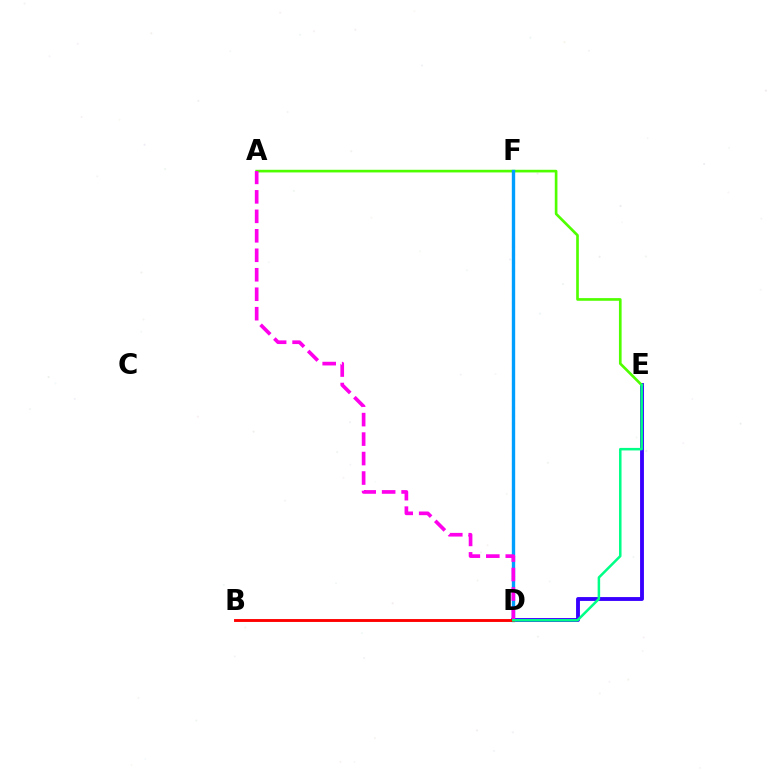{('D', 'F'): [{'color': '#ffd500', 'line_style': 'dotted', 'thickness': 2.2}, {'color': '#009eff', 'line_style': 'solid', 'thickness': 2.42}], ('D', 'E'): [{'color': '#3700ff', 'line_style': 'solid', 'thickness': 2.78}, {'color': '#00ff86', 'line_style': 'solid', 'thickness': 1.81}], ('A', 'E'): [{'color': '#4fff00', 'line_style': 'solid', 'thickness': 1.92}], ('A', 'D'): [{'color': '#ff00ed', 'line_style': 'dashed', 'thickness': 2.65}], ('B', 'D'): [{'color': '#ff0000', 'line_style': 'solid', 'thickness': 2.07}]}